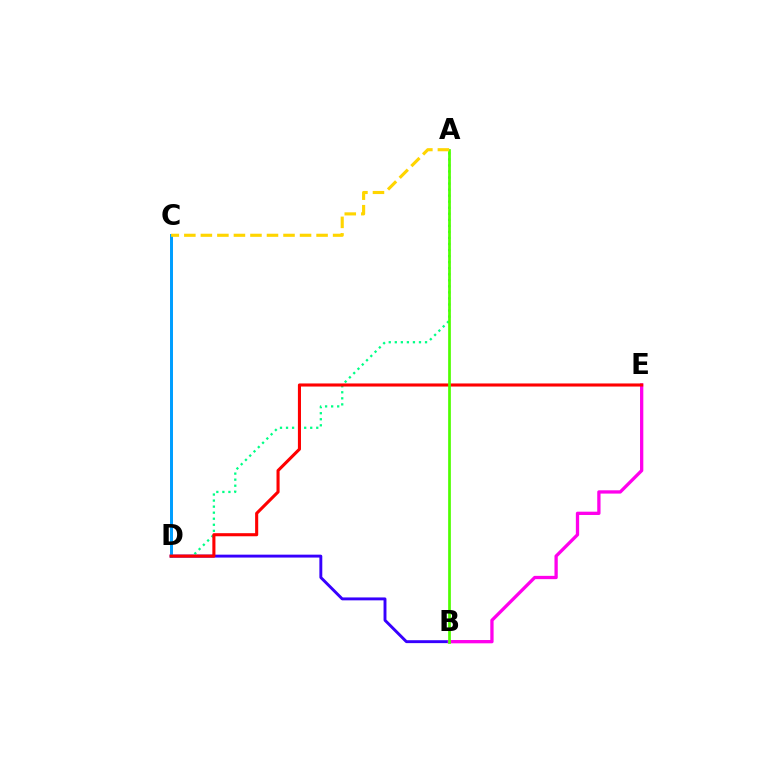{('B', 'D'): [{'color': '#3700ff', 'line_style': 'solid', 'thickness': 2.1}], ('C', 'D'): [{'color': '#009eff', 'line_style': 'solid', 'thickness': 2.15}], ('A', 'D'): [{'color': '#00ff86', 'line_style': 'dotted', 'thickness': 1.64}], ('B', 'E'): [{'color': '#ff00ed', 'line_style': 'solid', 'thickness': 2.37}], ('D', 'E'): [{'color': '#ff0000', 'line_style': 'solid', 'thickness': 2.22}], ('A', 'B'): [{'color': '#4fff00', 'line_style': 'solid', 'thickness': 1.96}], ('A', 'C'): [{'color': '#ffd500', 'line_style': 'dashed', 'thickness': 2.25}]}